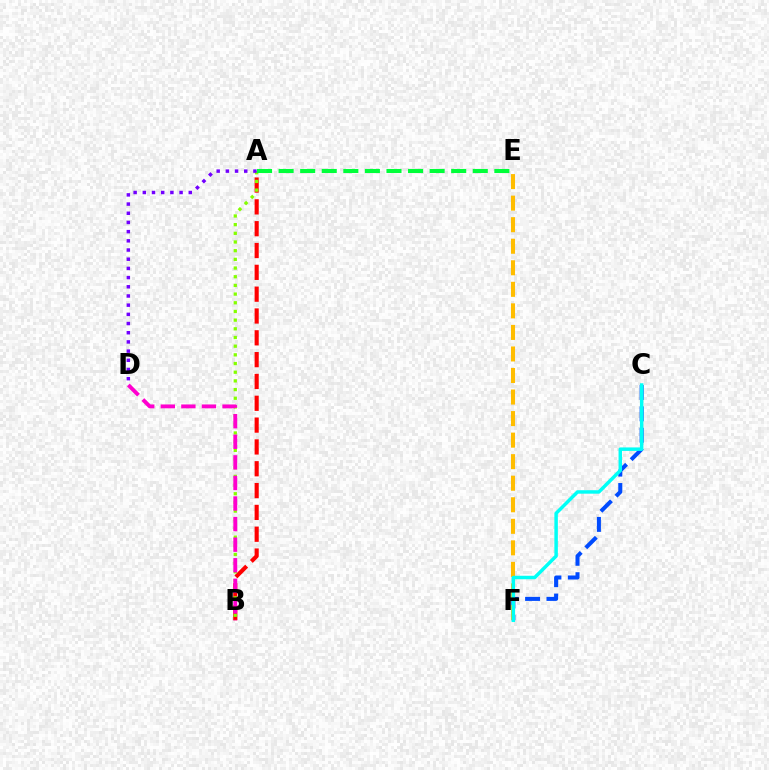{('A', 'B'): [{'color': '#ff0000', 'line_style': 'dashed', 'thickness': 2.96}, {'color': '#84ff00', 'line_style': 'dotted', 'thickness': 2.36}], ('B', 'D'): [{'color': '#ff00cf', 'line_style': 'dashed', 'thickness': 2.8}], ('C', 'F'): [{'color': '#004bff', 'line_style': 'dashed', 'thickness': 2.9}, {'color': '#00fff6', 'line_style': 'solid', 'thickness': 2.5}], ('A', 'E'): [{'color': '#00ff39', 'line_style': 'dashed', 'thickness': 2.93}], ('A', 'D'): [{'color': '#7200ff', 'line_style': 'dotted', 'thickness': 2.5}], ('E', 'F'): [{'color': '#ffbd00', 'line_style': 'dashed', 'thickness': 2.93}]}